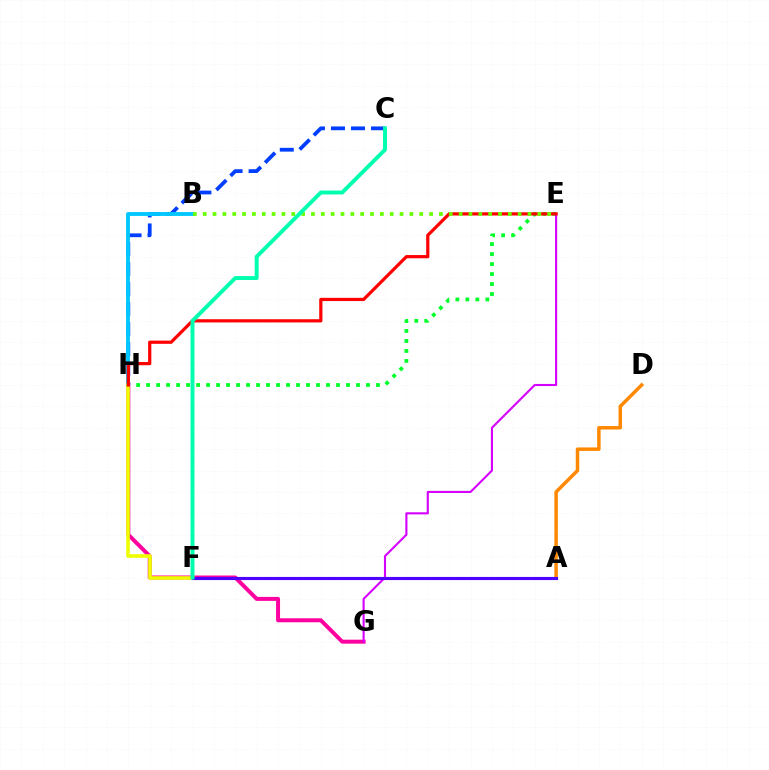{('E', 'H'): [{'color': '#00ff27', 'line_style': 'dotted', 'thickness': 2.72}, {'color': '#ff0000', 'line_style': 'solid', 'thickness': 2.32}], ('G', 'H'): [{'color': '#ff00a0', 'line_style': 'solid', 'thickness': 2.86}], ('C', 'H'): [{'color': '#003fff', 'line_style': 'dashed', 'thickness': 2.72}], ('B', 'H'): [{'color': '#00c7ff', 'line_style': 'solid', 'thickness': 2.77}], ('E', 'G'): [{'color': '#d600ff', 'line_style': 'solid', 'thickness': 1.53}], ('A', 'D'): [{'color': '#ff8800', 'line_style': 'solid', 'thickness': 2.5}], ('F', 'H'): [{'color': '#eeff00', 'line_style': 'solid', 'thickness': 2.61}], ('B', 'E'): [{'color': '#66ff00', 'line_style': 'dotted', 'thickness': 2.67}], ('A', 'F'): [{'color': '#4f00ff', 'line_style': 'solid', 'thickness': 2.24}], ('C', 'F'): [{'color': '#00ffaf', 'line_style': 'solid', 'thickness': 2.84}]}